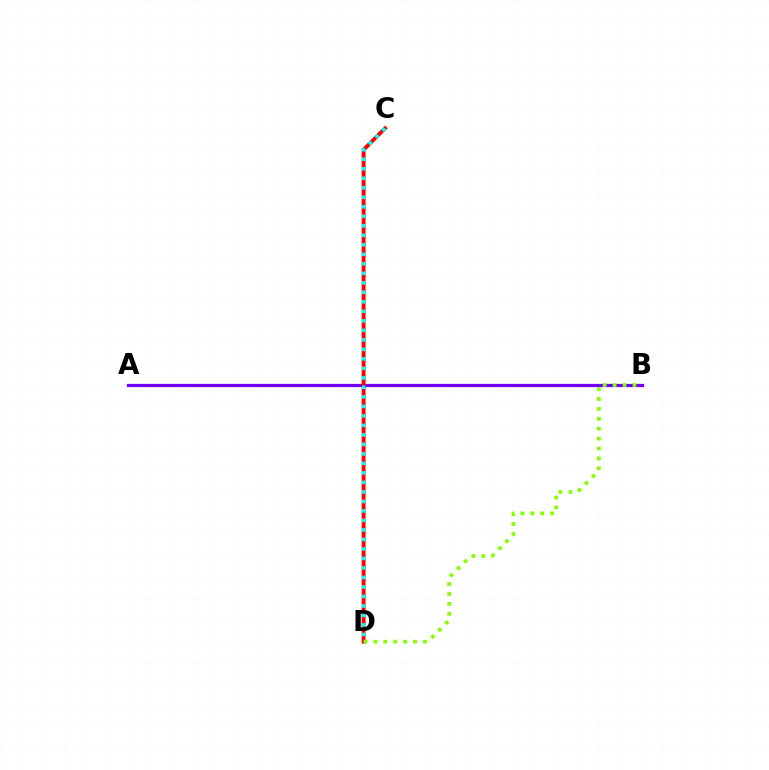{('A', 'B'): [{'color': '#7200ff', 'line_style': 'solid', 'thickness': 2.33}], ('C', 'D'): [{'color': '#ff0000', 'line_style': 'solid', 'thickness': 2.77}, {'color': '#00fff6', 'line_style': 'dotted', 'thickness': 2.58}], ('B', 'D'): [{'color': '#84ff00', 'line_style': 'dotted', 'thickness': 2.69}]}